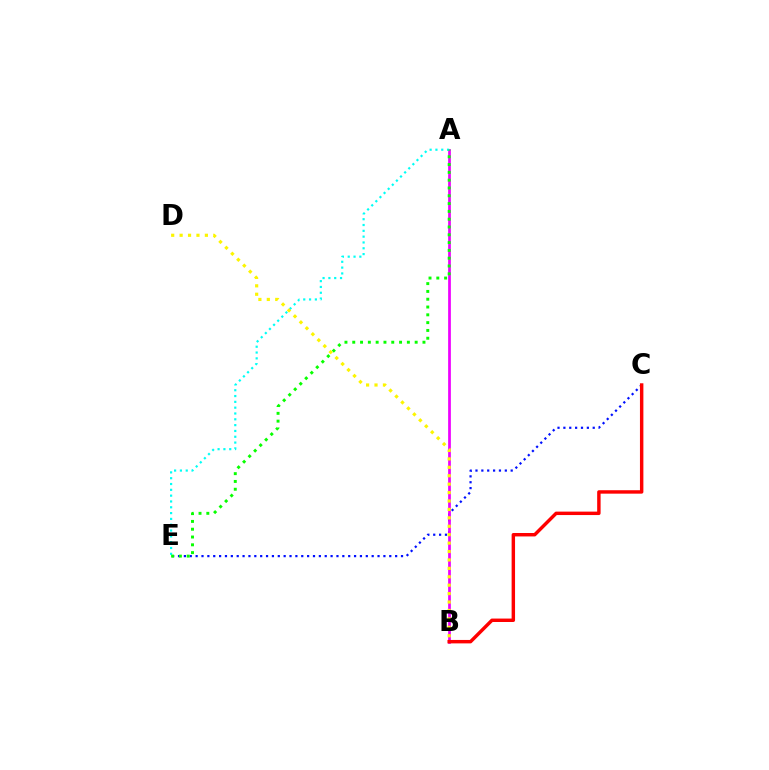{('C', 'E'): [{'color': '#0010ff', 'line_style': 'dotted', 'thickness': 1.59}], ('A', 'B'): [{'color': '#ee00ff', 'line_style': 'solid', 'thickness': 1.97}], ('A', 'E'): [{'color': '#00fff6', 'line_style': 'dotted', 'thickness': 1.58}, {'color': '#08ff00', 'line_style': 'dotted', 'thickness': 2.12}], ('B', 'D'): [{'color': '#fcf500', 'line_style': 'dotted', 'thickness': 2.29}], ('B', 'C'): [{'color': '#ff0000', 'line_style': 'solid', 'thickness': 2.47}]}